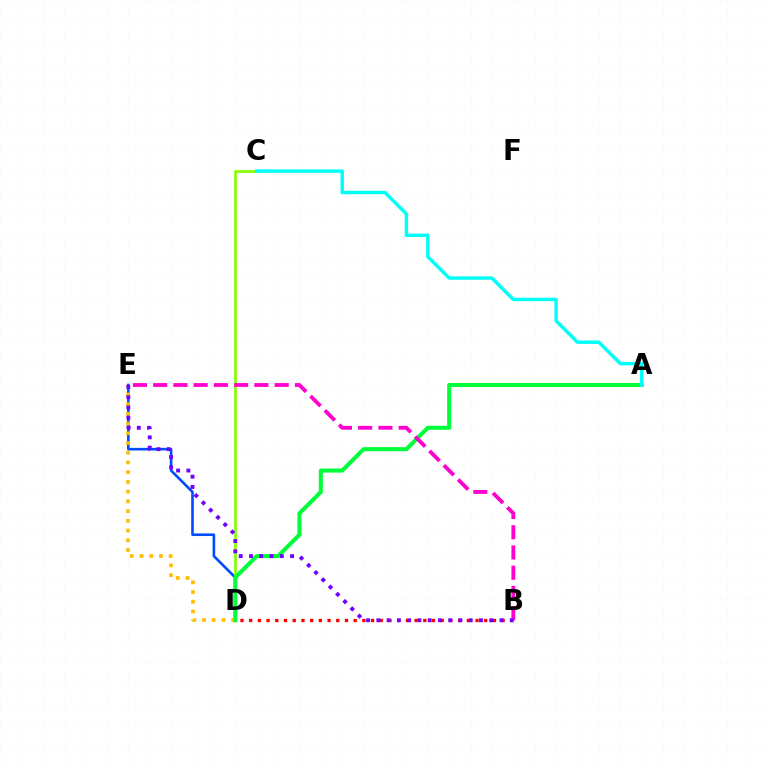{('D', 'E'): [{'color': '#004bff', 'line_style': 'solid', 'thickness': 1.88}, {'color': '#ffbd00', 'line_style': 'dotted', 'thickness': 2.64}], ('C', 'D'): [{'color': '#84ff00', 'line_style': 'solid', 'thickness': 1.94}], ('B', 'D'): [{'color': '#ff0000', 'line_style': 'dotted', 'thickness': 2.37}], ('A', 'D'): [{'color': '#00ff39', 'line_style': 'solid', 'thickness': 2.92}], ('B', 'E'): [{'color': '#ff00cf', 'line_style': 'dashed', 'thickness': 2.75}, {'color': '#7200ff', 'line_style': 'dotted', 'thickness': 2.79}], ('A', 'C'): [{'color': '#00fff6', 'line_style': 'solid', 'thickness': 2.48}]}